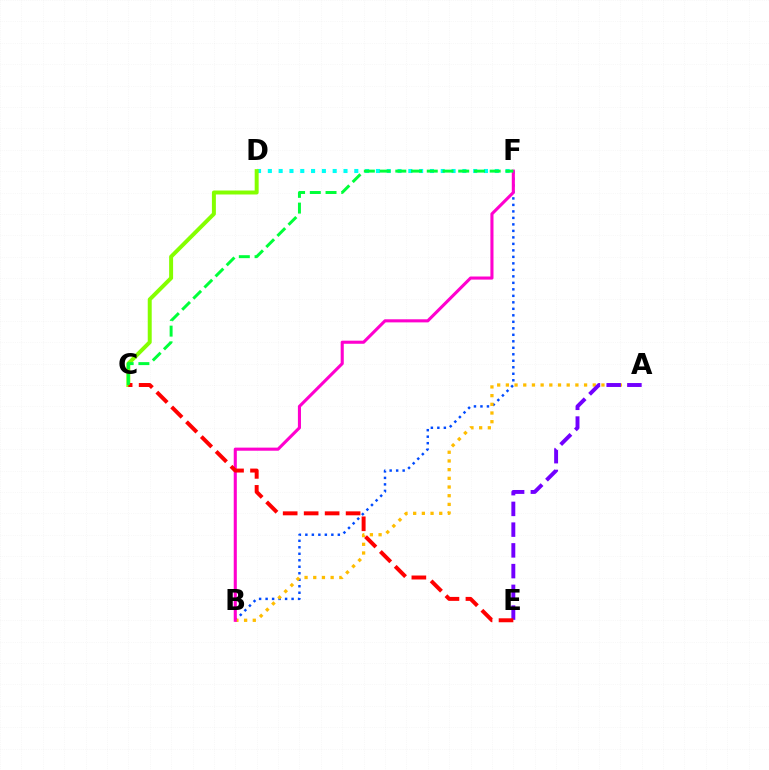{('B', 'F'): [{'color': '#004bff', 'line_style': 'dotted', 'thickness': 1.76}, {'color': '#ff00cf', 'line_style': 'solid', 'thickness': 2.23}], ('A', 'B'): [{'color': '#ffbd00', 'line_style': 'dotted', 'thickness': 2.36}], ('D', 'F'): [{'color': '#00fff6', 'line_style': 'dotted', 'thickness': 2.94}], ('A', 'E'): [{'color': '#7200ff', 'line_style': 'dashed', 'thickness': 2.82}], ('C', 'D'): [{'color': '#84ff00', 'line_style': 'solid', 'thickness': 2.86}], ('C', 'E'): [{'color': '#ff0000', 'line_style': 'dashed', 'thickness': 2.85}], ('C', 'F'): [{'color': '#00ff39', 'line_style': 'dashed', 'thickness': 2.14}]}